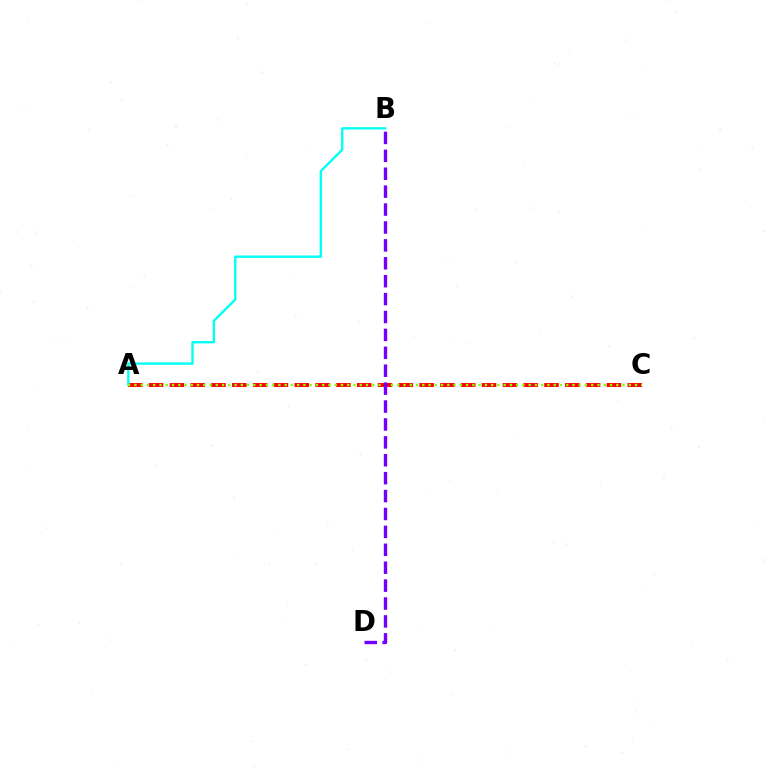{('A', 'C'): [{'color': '#ff0000', 'line_style': 'dashed', 'thickness': 2.83}, {'color': '#84ff00', 'line_style': 'dotted', 'thickness': 1.7}], ('A', 'B'): [{'color': '#00fff6', 'line_style': 'solid', 'thickness': 1.69}], ('B', 'D'): [{'color': '#7200ff', 'line_style': 'dashed', 'thickness': 2.43}]}